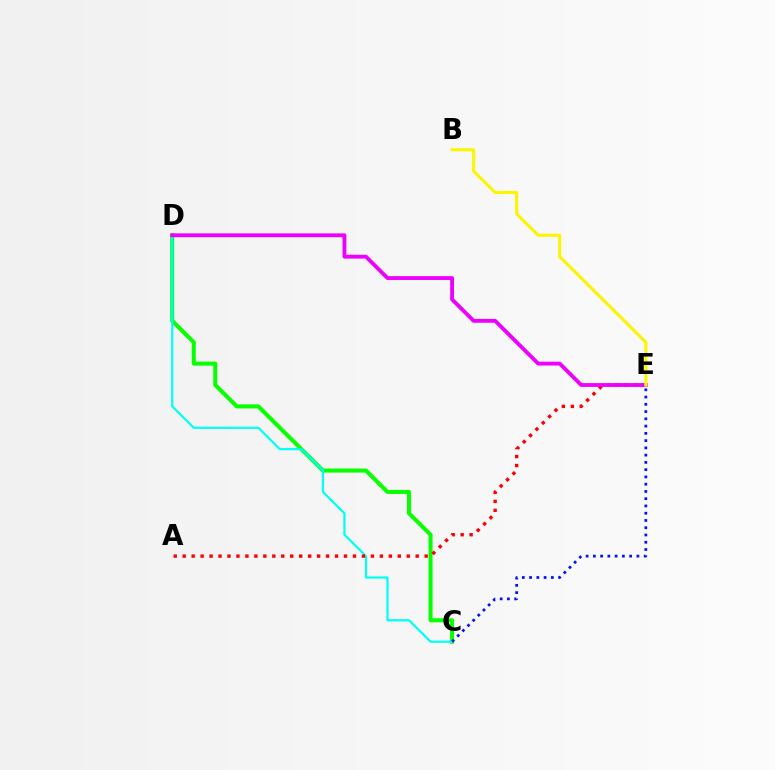{('C', 'D'): [{'color': '#08ff00', 'line_style': 'solid', 'thickness': 2.91}, {'color': '#00fff6', 'line_style': 'solid', 'thickness': 1.59}], ('A', 'E'): [{'color': '#ff0000', 'line_style': 'dotted', 'thickness': 2.43}], ('C', 'E'): [{'color': '#0010ff', 'line_style': 'dotted', 'thickness': 1.97}], ('D', 'E'): [{'color': '#ee00ff', 'line_style': 'solid', 'thickness': 2.77}], ('B', 'E'): [{'color': '#fcf500', 'line_style': 'solid', 'thickness': 2.22}]}